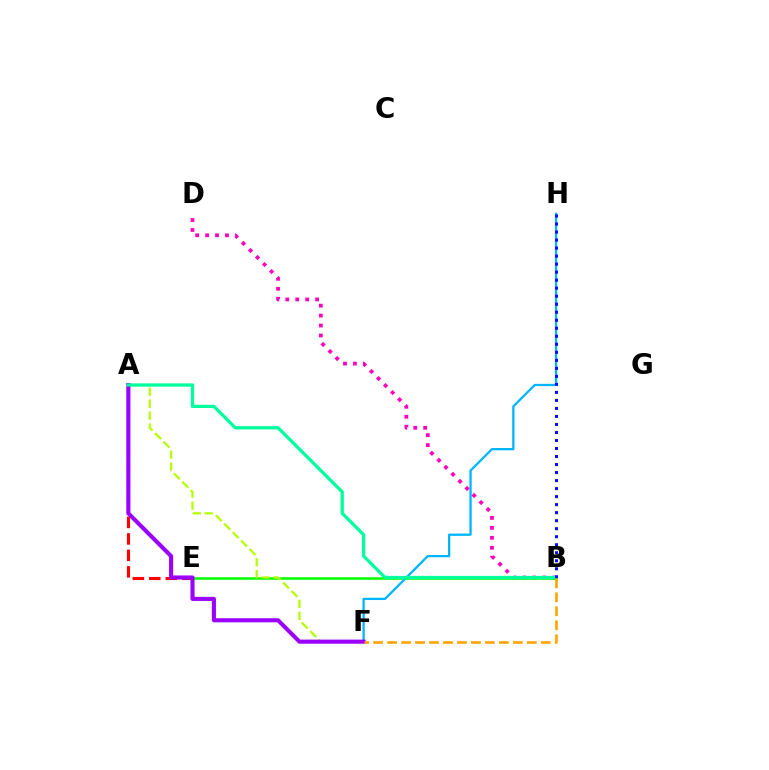{('B', 'D'): [{'color': '#ff00bd', 'line_style': 'dotted', 'thickness': 2.7}], ('B', 'E'): [{'color': '#08ff00', 'line_style': 'solid', 'thickness': 1.84}], ('A', 'E'): [{'color': '#ff0000', 'line_style': 'dashed', 'thickness': 2.24}], ('F', 'H'): [{'color': '#00b5ff', 'line_style': 'solid', 'thickness': 1.65}], ('A', 'F'): [{'color': '#b3ff00', 'line_style': 'dashed', 'thickness': 1.63}, {'color': '#9b00ff', 'line_style': 'solid', 'thickness': 2.95}], ('A', 'B'): [{'color': '#00ff9d', 'line_style': 'solid', 'thickness': 2.35}], ('B', 'H'): [{'color': '#0010ff', 'line_style': 'dotted', 'thickness': 2.18}], ('B', 'F'): [{'color': '#ffa500', 'line_style': 'dashed', 'thickness': 1.9}]}